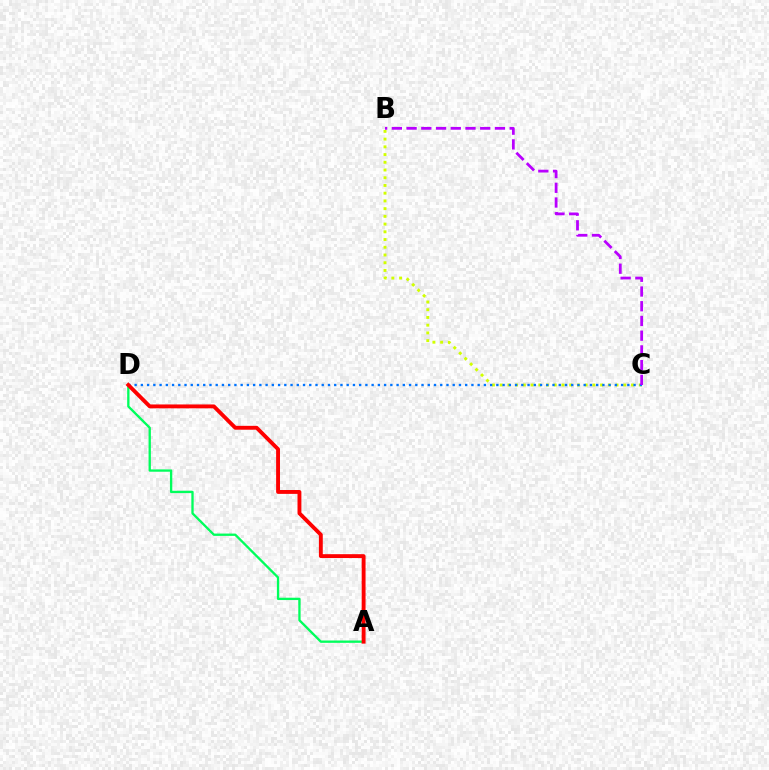{('B', 'C'): [{'color': '#d1ff00', 'line_style': 'dotted', 'thickness': 2.1}, {'color': '#b900ff', 'line_style': 'dashed', 'thickness': 2.0}], ('C', 'D'): [{'color': '#0074ff', 'line_style': 'dotted', 'thickness': 1.69}], ('A', 'D'): [{'color': '#00ff5c', 'line_style': 'solid', 'thickness': 1.68}, {'color': '#ff0000', 'line_style': 'solid', 'thickness': 2.79}]}